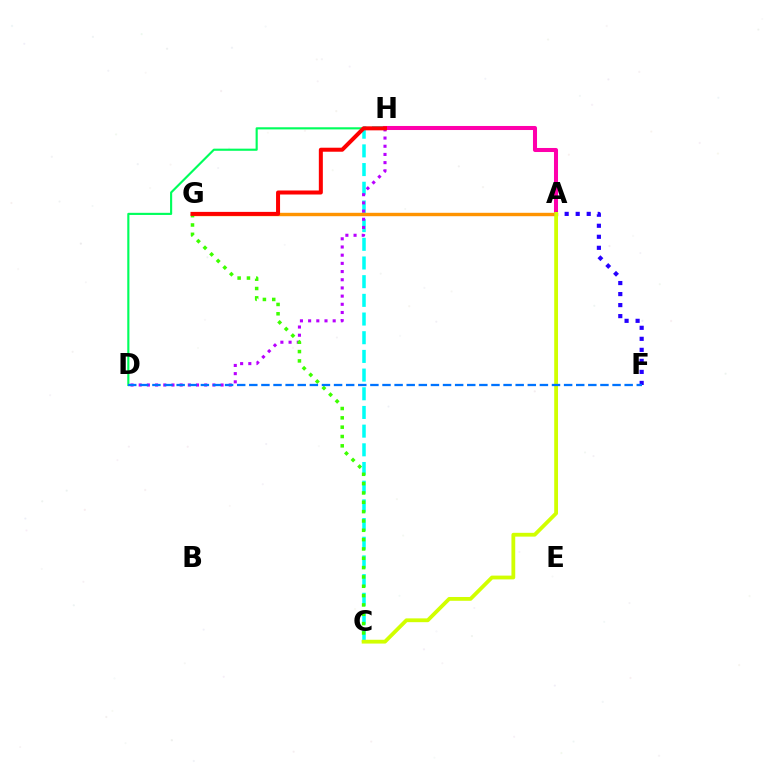{('D', 'H'): [{'color': '#00ff5c', 'line_style': 'solid', 'thickness': 1.54}, {'color': '#b900ff', 'line_style': 'dotted', 'thickness': 2.22}], ('C', 'H'): [{'color': '#00fff6', 'line_style': 'dashed', 'thickness': 2.54}], ('A', 'G'): [{'color': '#ff9400', 'line_style': 'solid', 'thickness': 2.45}], ('A', 'H'): [{'color': '#ff00ac', 'line_style': 'solid', 'thickness': 2.91}], ('C', 'G'): [{'color': '#3dff00', 'line_style': 'dotted', 'thickness': 2.54}], ('A', 'F'): [{'color': '#2500ff', 'line_style': 'dotted', 'thickness': 3.0}], ('A', 'C'): [{'color': '#d1ff00', 'line_style': 'solid', 'thickness': 2.73}], ('G', 'H'): [{'color': '#ff0000', 'line_style': 'solid', 'thickness': 2.89}], ('D', 'F'): [{'color': '#0074ff', 'line_style': 'dashed', 'thickness': 1.64}]}